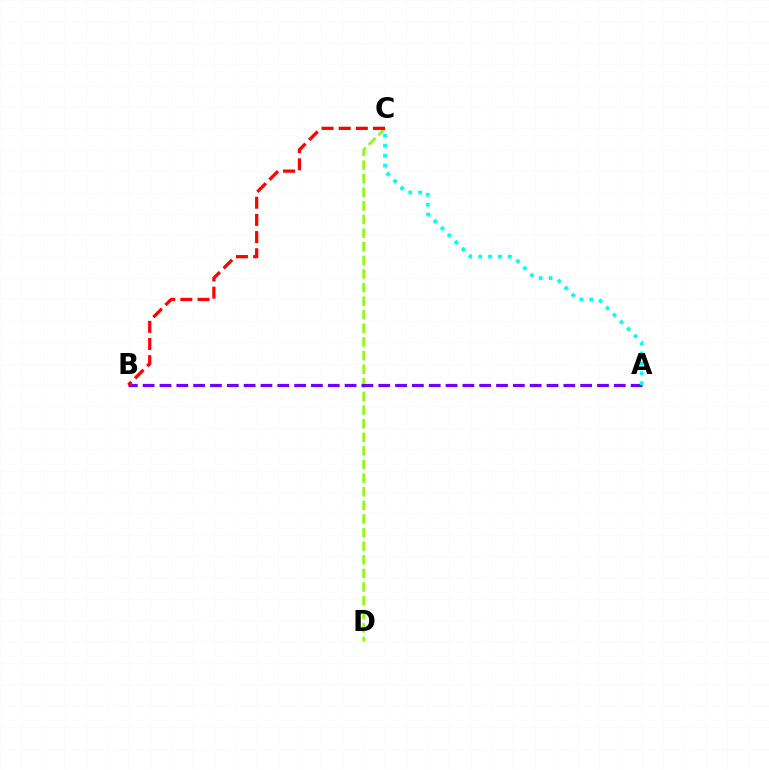{('C', 'D'): [{'color': '#84ff00', 'line_style': 'dashed', 'thickness': 1.85}], ('A', 'B'): [{'color': '#7200ff', 'line_style': 'dashed', 'thickness': 2.29}], ('B', 'C'): [{'color': '#ff0000', 'line_style': 'dashed', 'thickness': 2.33}], ('A', 'C'): [{'color': '#00fff6', 'line_style': 'dotted', 'thickness': 2.69}]}